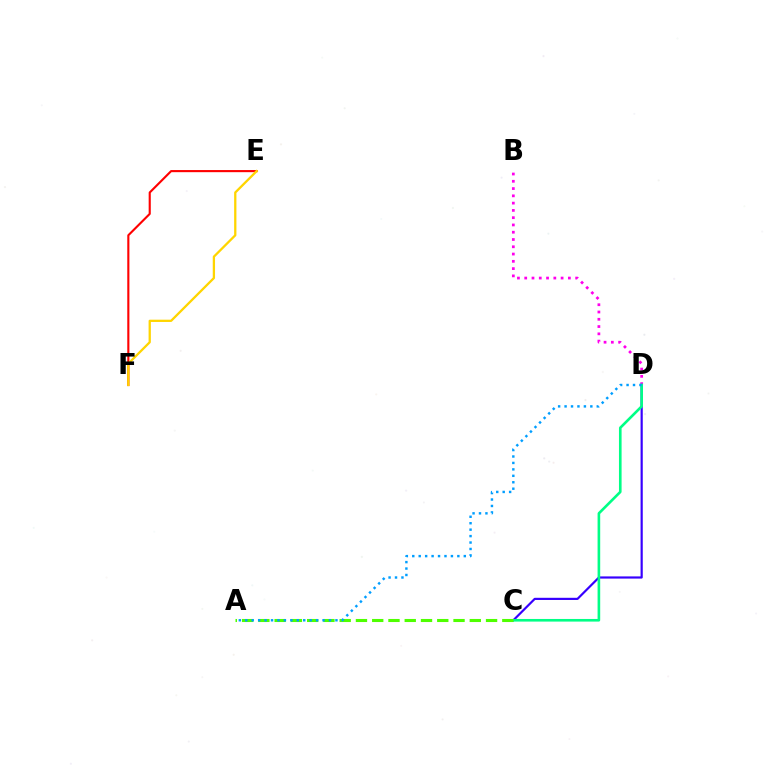{('C', 'D'): [{'color': '#3700ff', 'line_style': 'solid', 'thickness': 1.57}, {'color': '#00ff86', 'line_style': 'solid', 'thickness': 1.89}], ('E', 'F'): [{'color': '#ff0000', 'line_style': 'solid', 'thickness': 1.53}, {'color': '#ffd500', 'line_style': 'solid', 'thickness': 1.64}], ('B', 'D'): [{'color': '#ff00ed', 'line_style': 'dotted', 'thickness': 1.98}], ('A', 'C'): [{'color': '#4fff00', 'line_style': 'dashed', 'thickness': 2.21}], ('A', 'D'): [{'color': '#009eff', 'line_style': 'dotted', 'thickness': 1.75}]}